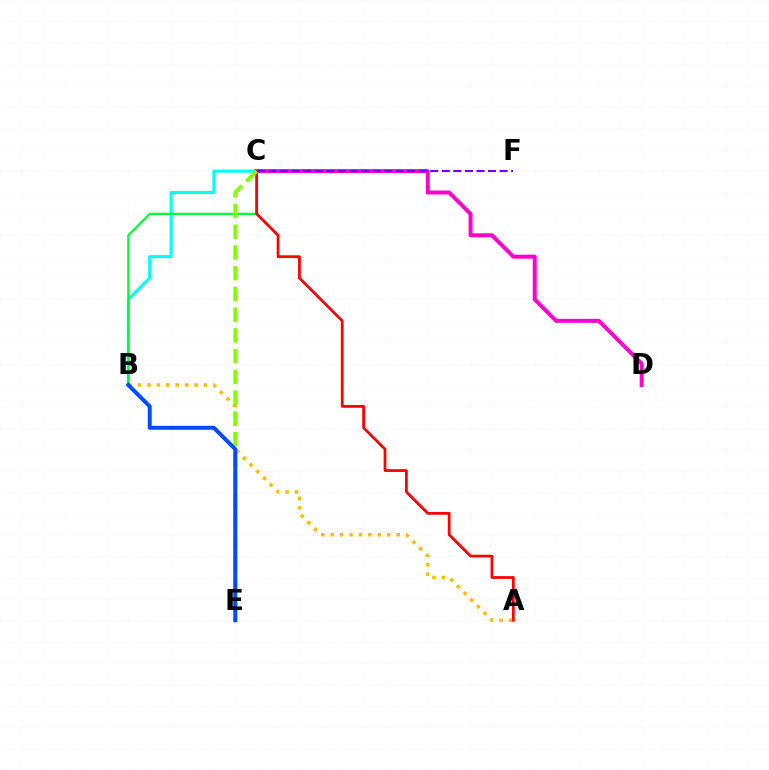{('B', 'C'): [{'color': '#00fff6', 'line_style': 'solid', 'thickness': 2.2}, {'color': '#00ff39', 'line_style': 'solid', 'thickness': 1.64}], ('C', 'D'): [{'color': '#ff00cf', 'line_style': 'solid', 'thickness': 2.86}], ('A', 'B'): [{'color': '#ffbd00', 'line_style': 'dotted', 'thickness': 2.56}], ('A', 'C'): [{'color': '#ff0000', 'line_style': 'solid', 'thickness': 1.99}], ('C', 'E'): [{'color': '#84ff00', 'line_style': 'dashed', 'thickness': 2.82}], ('C', 'F'): [{'color': '#7200ff', 'line_style': 'dashed', 'thickness': 1.57}], ('B', 'E'): [{'color': '#004bff', 'line_style': 'solid', 'thickness': 2.86}]}